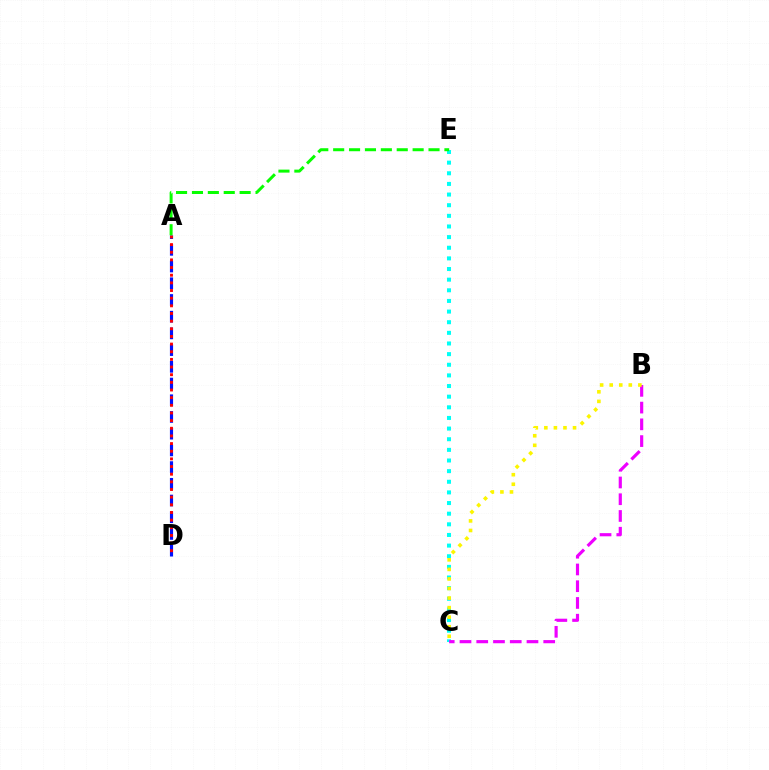{('A', 'D'): [{'color': '#0010ff', 'line_style': 'dashed', 'thickness': 2.27}, {'color': '#ff0000', 'line_style': 'dotted', 'thickness': 2.08}], ('C', 'E'): [{'color': '#00fff6', 'line_style': 'dotted', 'thickness': 2.89}], ('B', 'C'): [{'color': '#ee00ff', 'line_style': 'dashed', 'thickness': 2.28}, {'color': '#fcf500', 'line_style': 'dotted', 'thickness': 2.6}], ('A', 'E'): [{'color': '#08ff00', 'line_style': 'dashed', 'thickness': 2.16}]}